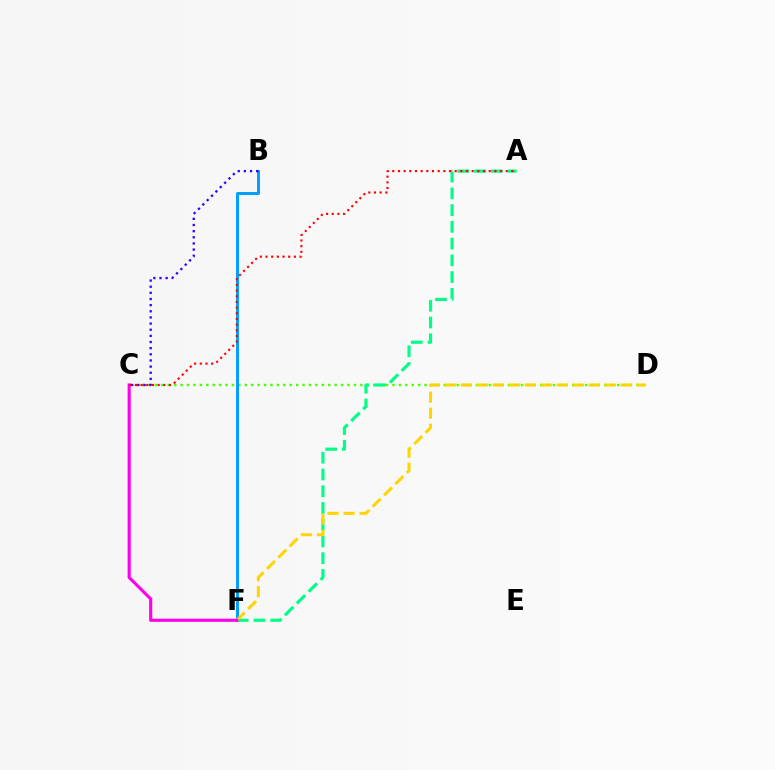{('C', 'D'): [{'color': '#4fff00', 'line_style': 'dotted', 'thickness': 1.74}], ('B', 'F'): [{'color': '#009eff', 'line_style': 'solid', 'thickness': 2.11}], ('A', 'F'): [{'color': '#00ff86', 'line_style': 'dashed', 'thickness': 2.27}], ('D', 'F'): [{'color': '#ffd500', 'line_style': 'dashed', 'thickness': 2.17}], ('B', 'C'): [{'color': '#3700ff', 'line_style': 'dotted', 'thickness': 1.67}], ('C', 'F'): [{'color': '#ff00ed', 'line_style': 'solid', 'thickness': 2.25}], ('A', 'C'): [{'color': '#ff0000', 'line_style': 'dotted', 'thickness': 1.54}]}